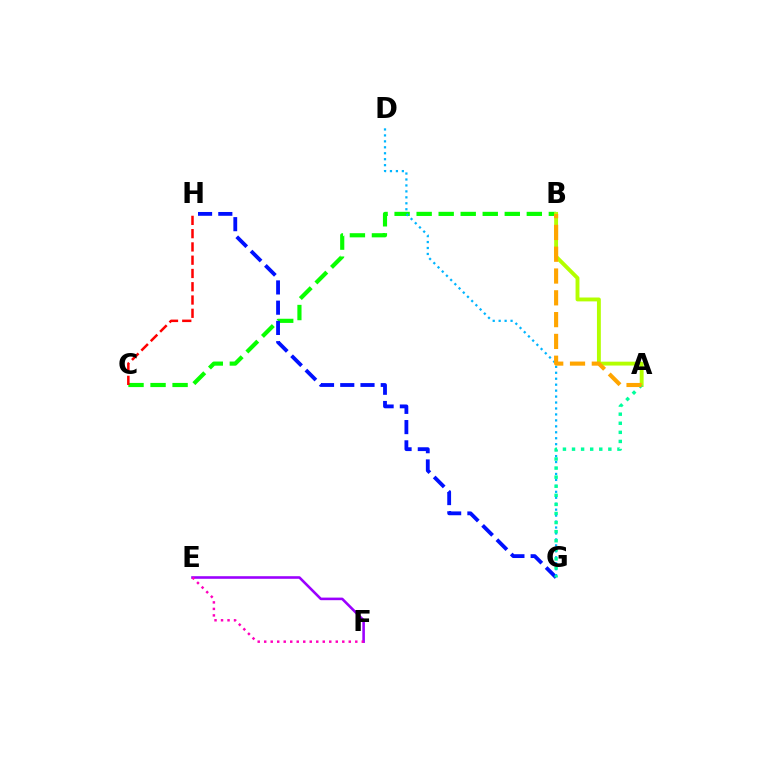{('B', 'C'): [{'color': '#08ff00', 'line_style': 'dashed', 'thickness': 2.99}], ('E', 'F'): [{'color': '#9b00ff', 'line_style': 'solid', 'thickness': 1.86}, {'color': '#ff00bd', 'line_style': 'dotted', 'thickness': 1.77}], ('A', 'B'): [{'color': '#b3ff00', 'line_style': 'solid', 'thickness': 2.8}, {'color': '#ffa500', 'line_style': 'dashed', 'thickness': 2.96}], ('G', 'H'): [{'color': '#0010ff', 'line_style': 'dashed', 'thickness': 2.75}], ('D', 'G'): [{'color': '#00b5ff', 'line_style': 'dotted', 'thickness': 1.62}], ('A', 'G'): [{'color': '#00ff9d', 'line_style': 'dotted', 'thickness': 2.47}], ('C', 'H'): [{'color': '#ff0000', 'line_style': 'dashed', 'thickness': 1.8}]}